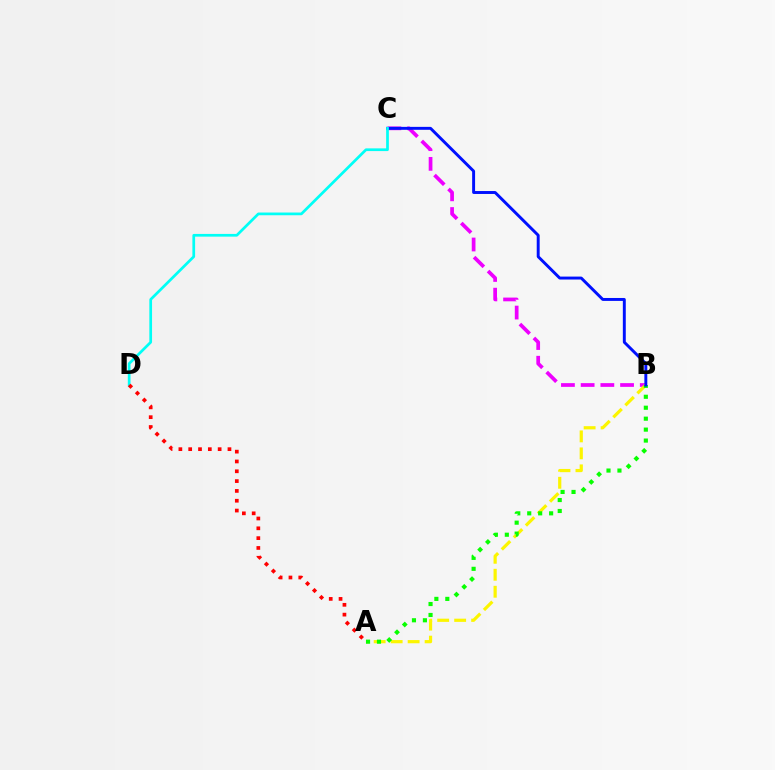{('B', 'C'): [{'color': '#ee00ff', 'line_style': 'dashed', 'thickness': 2.68}, {'color': '#0010ff', 'line_style': 'solid', 'thickness': 2.11}], ('A', 'B'): [{'color': '#fcf500', 'line_style': 'dashed', 'thickness': 2.31}, {'color': '#08ff00', 'line_style': 'dotted', 'thickness': 2.97}], ('C', 'D'): [{'color': '#00fff6', 'line_style': 'solid', 'thickness': 1.95}], ('A', 'D'): [{'color': '#ff0000', 'line_style': 'dotted', 'thickness': 2.67}]}